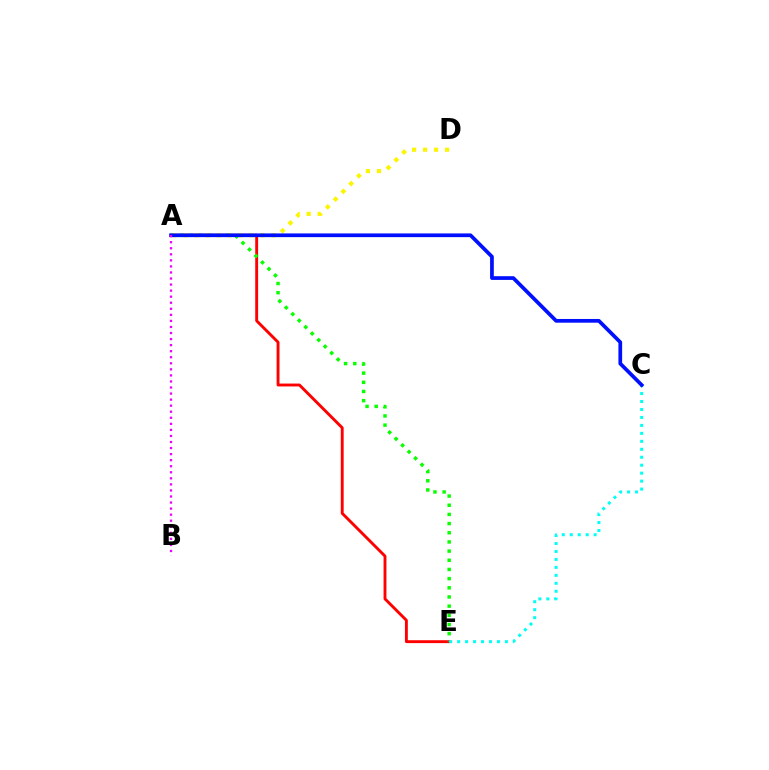{('A', 'E'): [{'color': '#ff0000', 'line_style': 'solid', 'thickness': 2.08}, {'color': '#08ff00', 'line_style': 'dotted', 'thickness': 2.49}], ('C', 'E'): [{'color': '#00fff6', 'line_style': 'dotted', 'thickness': 2.16}], ('A', 'D'): [{'color': '#fcf500', 'line_style': 'dotted', 'thickness': 2.99}], ('A', 'C'): [{'color': '#0010ff', 'line_style': 'solid', 'thickness': 2.68}], ('A', 'B'): [{'color': '#ee00ff', 'line_style': 'dotted', 'thickness': 1.65}]}